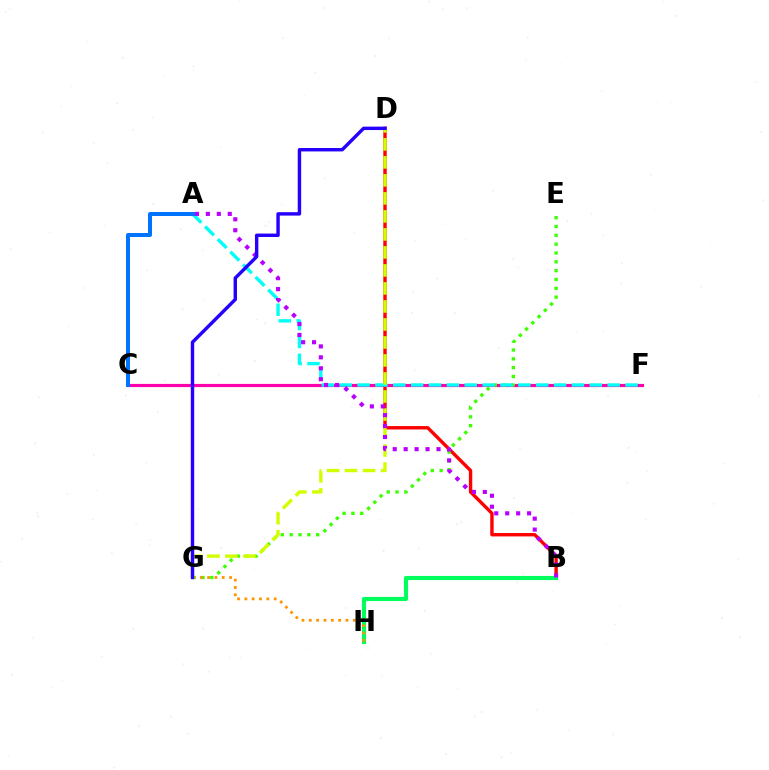{('B', 'D'): [{'color': '#ff0000', 'line_style': 'solid', 'thickness': 2.44}], ('C', 'F'): [{'color': '#ff00ac', 'line_style': 'solid', 'thickness': 2.28}], ('B', 'H'): [{'color': '#00ff5c', 'line_style': 'solid', 'thickness': 2.96}], ('E', 'G'): [{'color': '#3dff00', 'line_style': 'dotted', 'thickness': 2.4}], ('A', 'F'): [{'color': '#00fff6', 'line_style': 'dashed', 'thickness': 2.43}], ('G', 'H'): [{'color': '#ff9400', 'line_style': 'dotted', 'thickness': 1.99}], ('D', 'G'): [{'color': '#d1ff00', 'line_style': 'dashed', 'thickness': 2.45}, {'color': '#2500ff', 'line_style': 'solid', 'thickness': 2.46}], ('A', 'B'): [{'color': '#b900ff', 'line_style': 'dotted', 'thickness': 2.97}], ('A', 'C'): [{'color': '#0074ff', 'line_style': 'solid', 'thickness': 2.88}]}